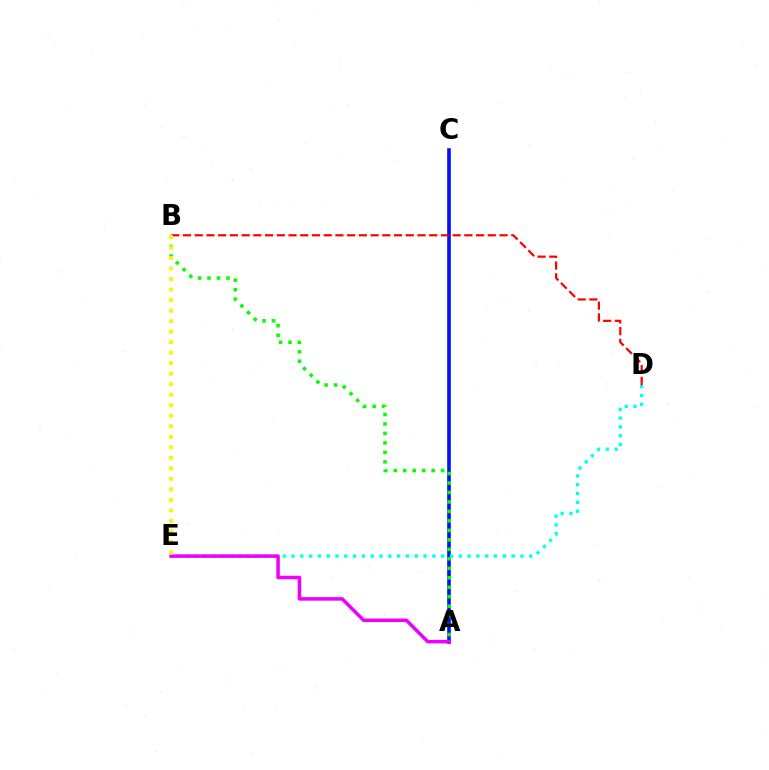{('A', 'C'): [{'color': '#0010ff', 'line_style': 'solid', 'thickness': 2.6}], ('D', 'E'): [{'color': '#00fff6', 'line_style': 'dotted', 'thickness': 2.39}], ('A', 'B'): [{'color': '#08ff00', 'line_style': 'dotted', 'thickness': 2.57}], ('A', 'E'): [{'color': '#ee00ff', 'line_style': 'solid', 'thickness': 2.53}], ('B', 'D'): [{'color': '#ff0000', 'line_style': 'dashed', 'thickness': 1.59}], ('B', 'E'): [{'color': '#fcf500', 'line_style': 'dotted', 'thickness': 2.86}]}